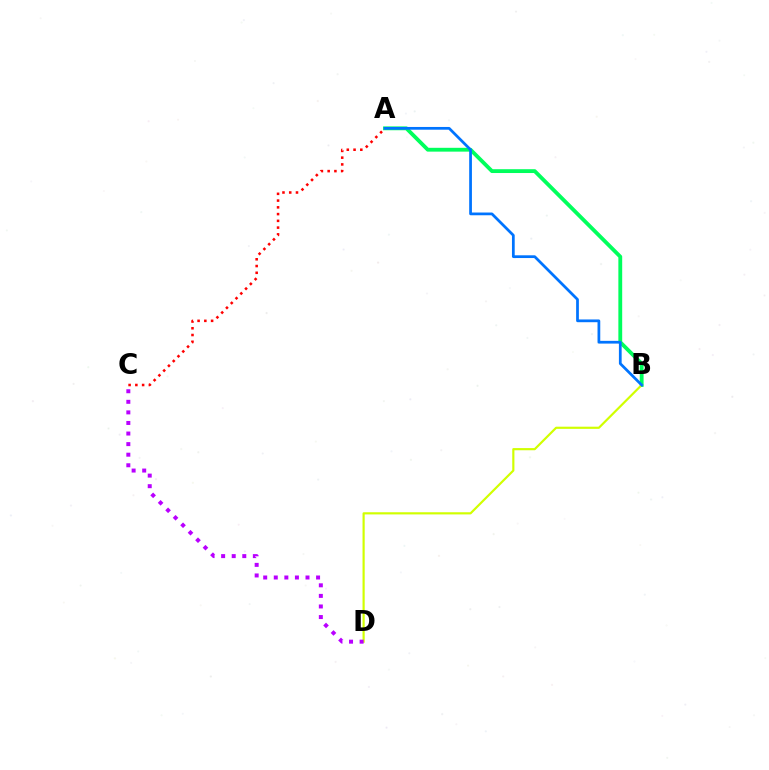{('A', 'B'): [{'color': '#00ff5c', 'line_style': 'solid', 'thickness': 2.75}, {'color': '#0074ff', 'line_style': 'solid', 'thickness': 1.97}], ('B', 'D'): [{'color': '#d1ff00', 'line_style': 'solid', 'thickness': 1.56}], ('A', 'C'): [{'color': '#ff0000', 'line_style': 'dotted', 'thickness': 1.84}], ('C', 'D'): [{'color': '#b900ff', 'line_style': 'dotted', 'thickness': 2.87}]}